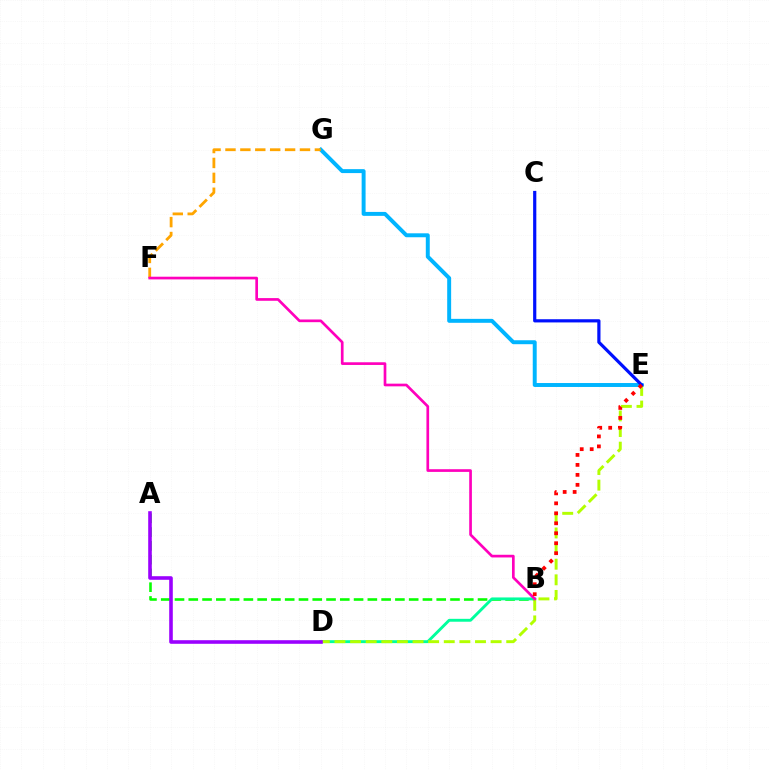{('E', 'G'): [{'color': '#00b5ff', 'line_style': 'solid', 'thickness': 2.84}], ('A', 'B'): [{'color': '#08ff00', 'line_style': 'dashed', 'thickness': 1.87}], ('B', 'D'): [{'color': '#00ff9d', 'line_style': 'solid', 'thickness': 2.08}], ('F', 'G'): [{'color': '#ffa500', 'line_style': 'dashed', 'thickness': 2.02}], ('D', 'E'): [{'color': '#b3ff00', 'line_style': 'dashed', 'thickness': 2.12}], ('B', 'F'): [{'color': '#ff00bd', 'line_style': 'solid', 'thickness': 1.93}], ('C', 'E'): [{'color': '#0010ff', 'line_style': 'solid', 'thickness': 2.3}], ('A', 'D'): [{'color': '#9b00ff', 'line_style': 'solid', 'thickness': 2.59}], ('B', 'E'): [{'color': '#ff0000', 'line_style': 'dotted', 'thickness': 2.71}]}